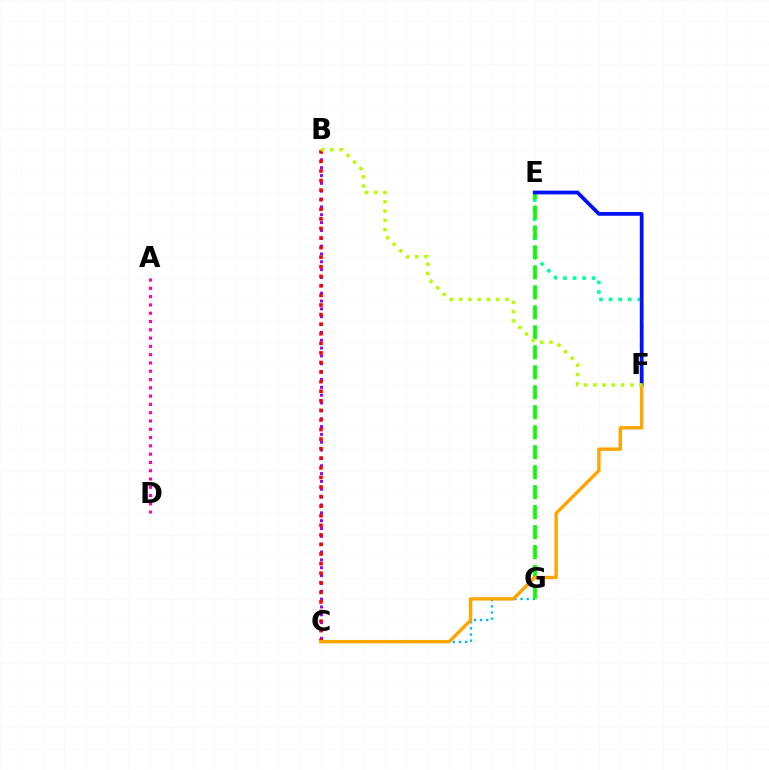{('B', 'C'): [{'color': '#9b00ff', 'line_style': 'dotted', 'thickness': 2.13}, {'color': '#ff0000', 'line_style': 'dotted', 'thickness': 2.6}], ('C', 'G'): [{'color': '#00b5ff', 'line_style': 'dotted', 'thickness': 1.67}], ('E', 'F'): [{'color': '#00ff9d', 'line_style': 'dotted', 'thickness': 2.6}, {'color': '#0010ff', 'line_style': 'solid', 'thickness': 2.69}], ('E', 'G'): [{'color': '#08ff00', 'line_style': 'dashed', 'thickness': 2.71}], ('A', 'D'): [{'color': '#ff00bd', 'line_style': 'dotted', 'thickness': 2.25}], ('C', 'F'): [{'color': '#ffa500', 'line_style': 'solid', 'thickness': 2.44}], ('B', 'F'): [{'color': '#b3ff00', 'line_style': 'dotted', 'thickness': 2.52}]}